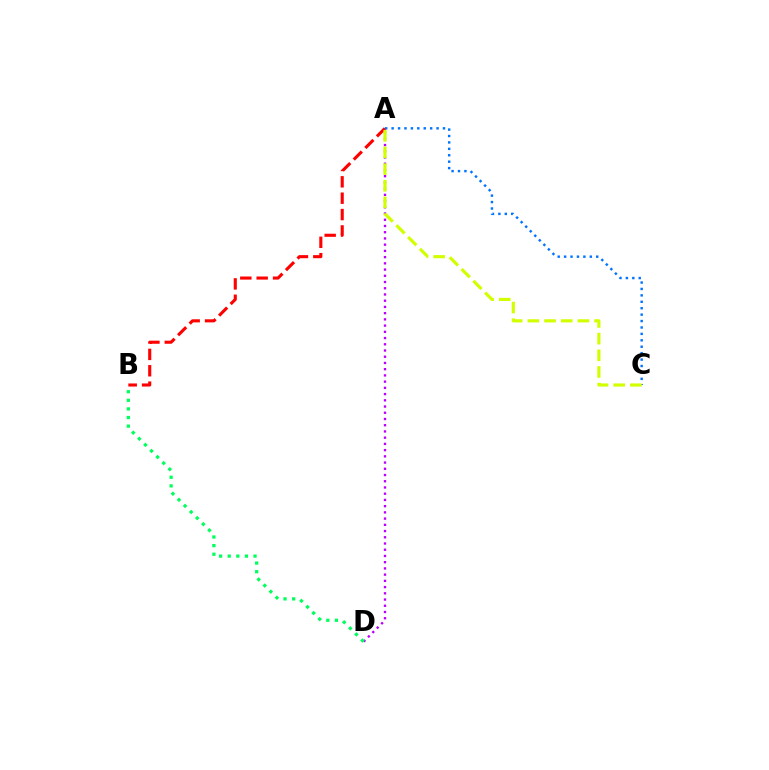{('A', 'D'): [{'color': '#b900ff', 'line_style': 'dotted', 'thickness': 1.69}], ('B', 'D'): [{'color': '#00ff5c', 'line_style': 'dotted', 'thickness': 2.34}], ('A', 'B'): [{'color': '#ff0000', 'line_style': 'dashed', 'thickness': 2.22}], ('A', 'C'): [{'color': '#0074ff', 'line_style': 'dotted', 'thickness': 1.74}, {'color': '#d1ff00', 'line_style': 'dashed', 'thickness': 2.26}]}